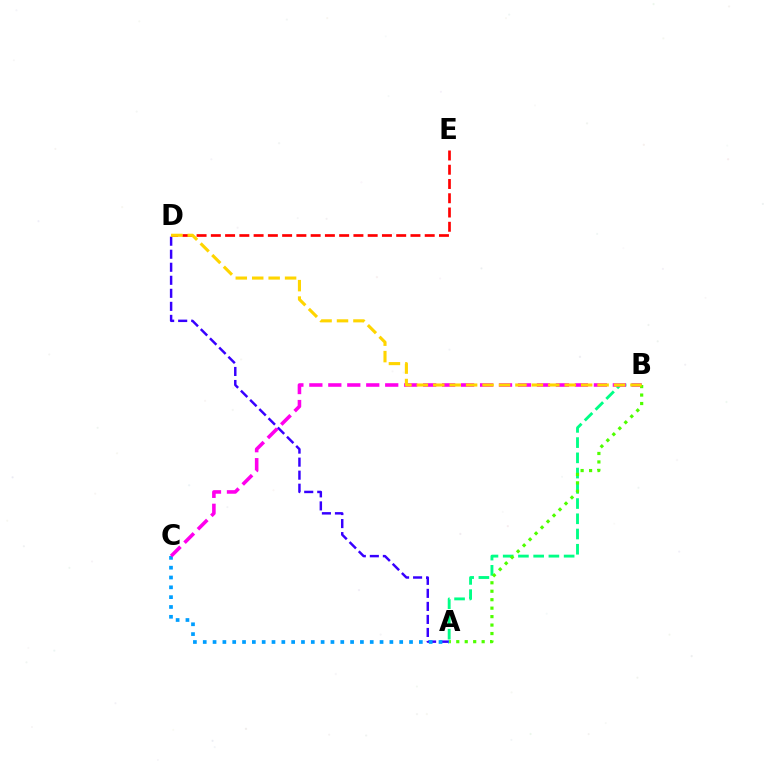{('A', 'D'): [{'color': '#3700ff', 'line_style': 'dashed', 'thickness': 1.77}], ('A', 'C'): [{'color': '#009eff', 'line_style': 'dotted', 'thickness': 2.67}], ('A', 'B'): [{'color': '#00ff86', 'line_style': 'dashed', 'thickness': 2.07}, {'color': '#4fff00', 'line_style': 'dotted', 'thickness': 2.3}], ('B', 'C'): [{'color': '#ff00ed', 'line_style': 'dashed', 'thickness': 2.58}], ('D', 'E'): [{'color': '#ff0000', 'line_style': 'dashed', 'thickness': 1.94}], ('B', 'D'): [{'color': '#ffd500', 'line_style': 'dashed', 'thickness': 2.23}]}